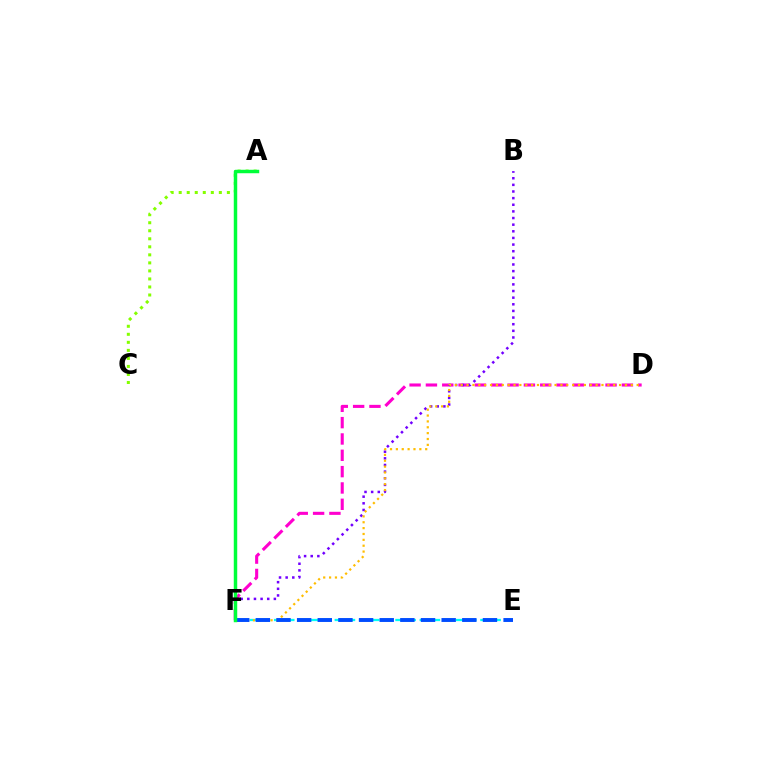{('A', 'C'): [{'color': '#84ff00', 'line_style': 'dotted', 'thickness': 2.18}], ('D', 'F'): [{'color': '#ff00cf', 'line_style': 'dashed', 'thickness': 2.22}, {'color': '#ffbd00', 'line_style': 'dotted', 'thickness': 1.59}], ('B', 'F'): [{'color': '#7200ff', 'line_style': 'dotted', 'thickness': 1.8}], ('A', 'F'): [{'color': '#ff0000', 'line_style': 'dashed', 'thickness': 1.86}, {'color': '#00ff39', 'line_style': 'solid', 'thickness': 2.49}], ('E', 'F'): [{'color': '#00fff6', 'line_style': 'dashed', 'thickness': 1.65}, {'color': '#004bff', 'line_style': 'dashed', 'thickness': 2.8}]}